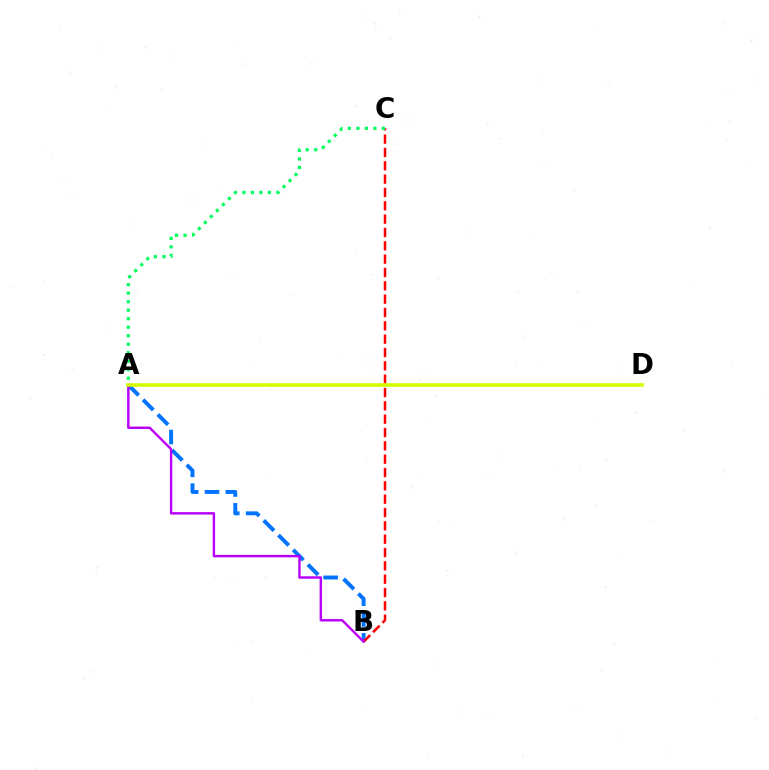{('A', 'B'): [{'color': '#0074ff', 'line_style': 'dashed', 'thickness': 2.83}, {'color': '#b900ff', 'line_style': 'solid', 'thickness': 1.75}], ('B', 'C'): [{'color': '#ff0000', 'line_style': 'dashed', 'thickness': 1.81}], ('A', 'D'): [{'color': '#d1ff00', 'line_style': 'solid', 'thickness': 2.6}], ('A', 'C'): [{'color': '#00ff5c', 'line_style': 'dotted', 'thickness': 2.31}]}